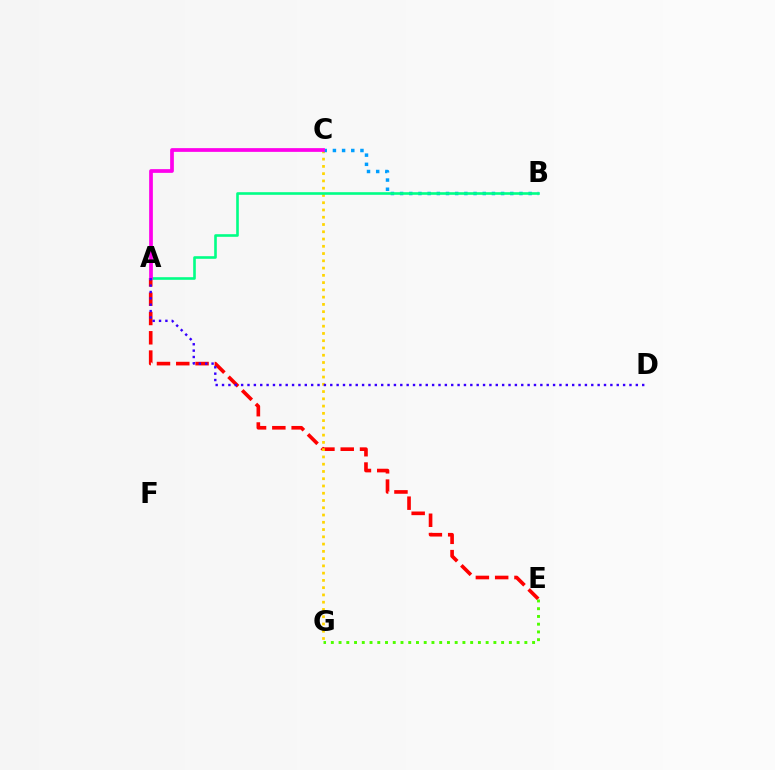{('A', 'E'): [{'color': '#ff0000', 'line_style': 'dashed', 'thickness': 2.62}], ('C', 'G'): [{'color': '#ffd500', 'line_style': 'dotted', 'thickness': 1.97}], ('E', 'G'): [{'color': '#4fff00', 'line_style': 'dotted', 'thickness': 2.1}], ('B', 'C'): [{'color': '#009eff', 'line_style': 'dotted', 'thickness': 2.49}], ('A', 'B'): [{'color': '#00ff86', 'line_style': 'solid', 'thickness': 1.89}], ('A', 'C'): [{'color': '#ff00ed', 'line_style': 'solid', 'thickness': 2.68}], ('A', 'D'): [{'color': '#3700ff', 'line_style': 'dotted', 'thickness': 1.73}]}